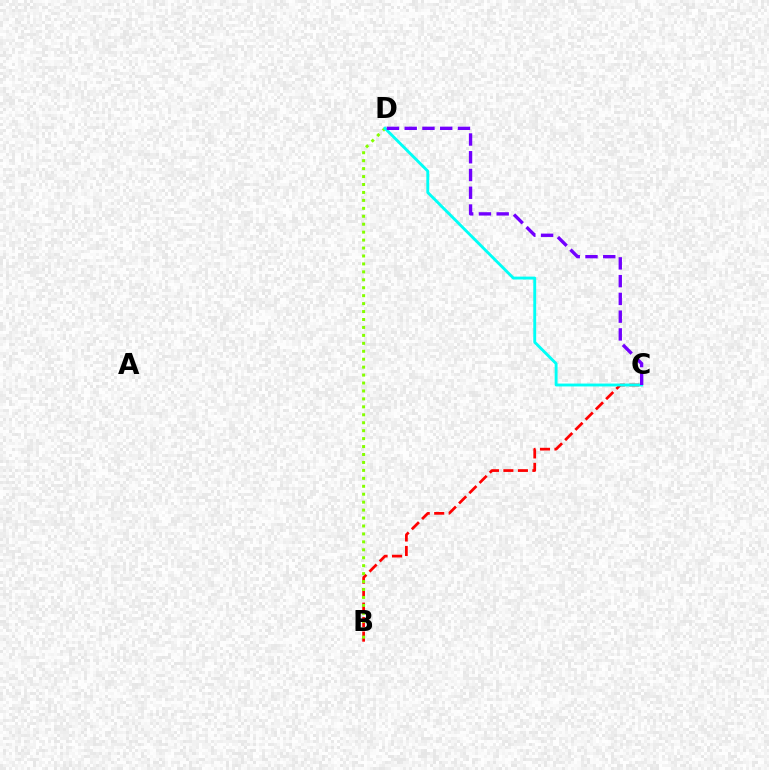{('B', 'C'): [{'color': '#ff0000', 'line_style': 'dashed', 'thickness': 1.97}], ('B', 'D'): [{'color': '#84ff00', 'line_style': 'dotted', 'thickness': 2.16}], ('C', 'D'): [{'color': '#00fff6', 'line_style': 'solid', 'thickness': 2.07}, {'color': '#7200ff', 'line_style': 'dashed', 'thickness': 2.41}]}